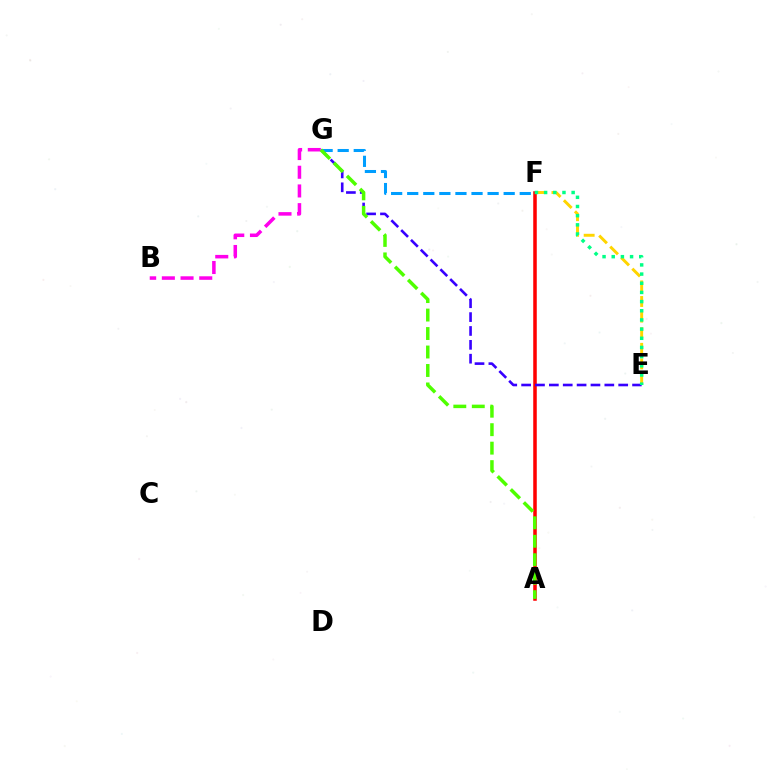{('E', 'F'): [{'color': '#ffd500', 'line_style': 'dashed', 'thickness': 2.12}, {'color': '#00ff86', 'line_style': 'dotted', 'thickness': 2.49}], ('F', 'G'): [{'color': '#009eff', 'line_style': 'dashed', 'thickness': 2.18}], ('A', 'F'): [{'color': '#ff0000', 'line_style': 'solid', 'thickness': 2.54}], ('E', 'G'): [{'color': '#3700ff', 'line_style': 'dashed', 'thickness': 1.88}], ('B', 'G'): [{'color': '#ff00ed', 'line_style': 'dashed', 'thickness': 2.54}], ('A', 'G'): [{'color': '#4fff00', 'line_style': 'dashed', 'thickness': 2.51}]}